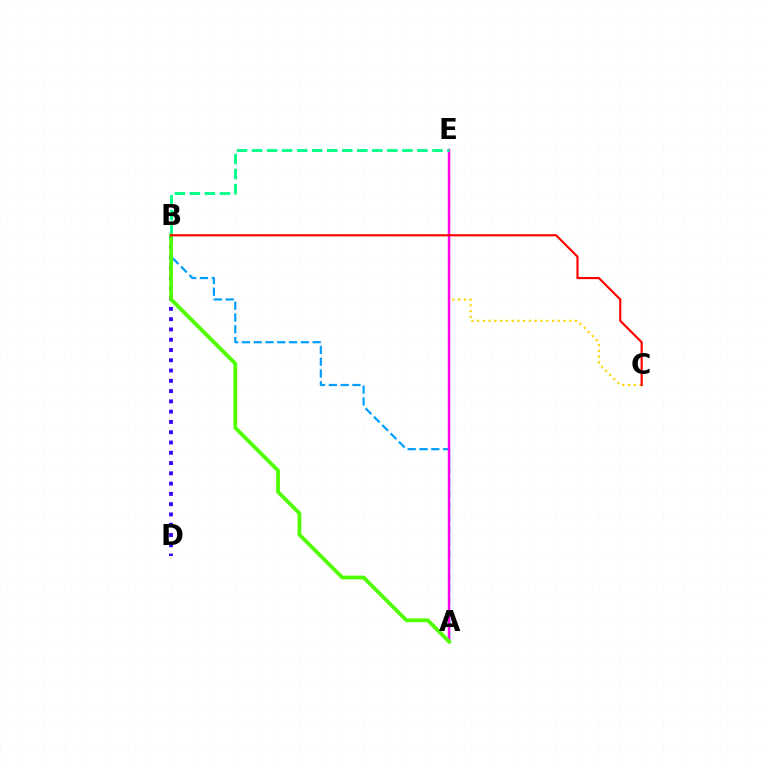{('C', 'E'): [{'color': '#ffd500', 'line_style': 'dotted', 'thickness': 1.56}], ('A', 'B'): [{'color': '#009eff', 'line_style': 'dashed', 'thickness': 1.6}, {'color': '#4fff00', 'line_style': 'solid', 'thickness': 2.72}], ('B', 'D'): [{'color': '#3700ff', 'line_style': 'dotted', 'thickness': 2.79}], ('A', 'E'): [{'color': '#ff00ed', 'line_style': 'solid', 'thickness': 1.78}], ('B', 'E'): [{'color': '#00ff86', 'line_style': 'dashed', 'thickness': 2.04}], ('B', 'C'): [{'color': '#ff0000', 'line_style': 'solid', 'thickness': 1.55}]}